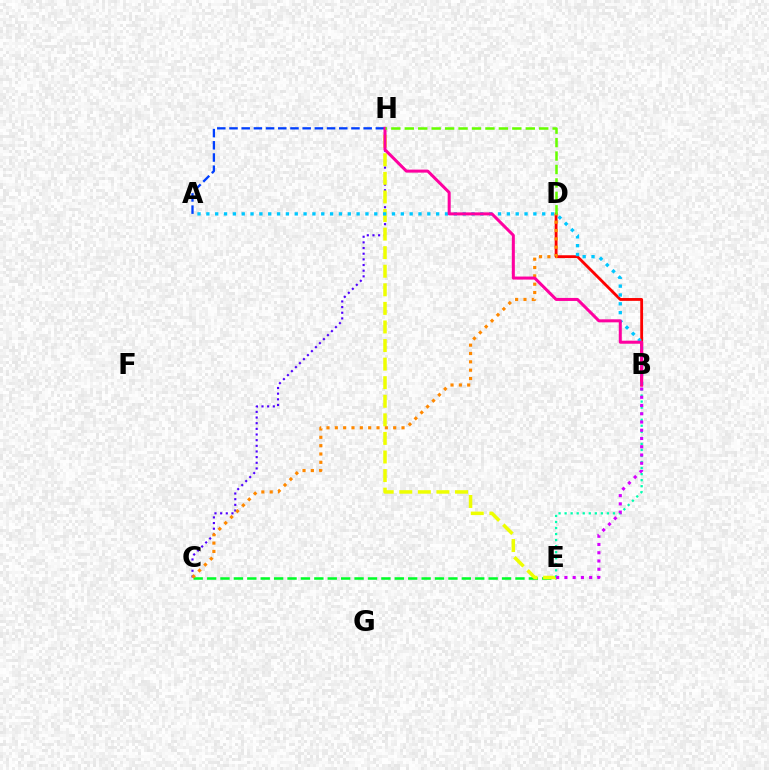{('C', 'E'): [{'color': '#00ff27', 'line_style': 'dashed', 'thickness': 1.82}], ('C', 'H'): [{'color': '#4f00ff', 'line_style': 'dotted', 'thickness': 1.54}], ('B', 'D'): [{'color': '#ff0000', 'line_style': 'solid', 'thickness': 2.04}], ('E', 'H'): [{'color': '#eeff00', 'line_style': 'dashed', 'thickness': 2.52}], ('A', 'B'): [{'color': '#00c7ff', 'line_style': 'dotted', 'thickness': 2.4}], ('A', 'H'): [{'color': '#003fff', 'line_style': 'dashed', 'thickness': 1.66}], ('C', 'D'): [{'color': '#ff8800', 'line_style': 'dotted', 'thickness': 2.27}], ('B', 'E'): [{'color': '#00ffaf', 'line_style': 'dotted', 'thickness': 1.64}, {'color': '#d600ff', 'line_style': 'dotted', 'thickness': 2.24}], ('B', 'H'): [{'color': '#ff00a0', 'line_style': 'solid', 'thickness': 2.17}], ('D', 'H'): [{'color': '#66ff00', 'line_style': 'dashed', 'thickness': 1.83}]}